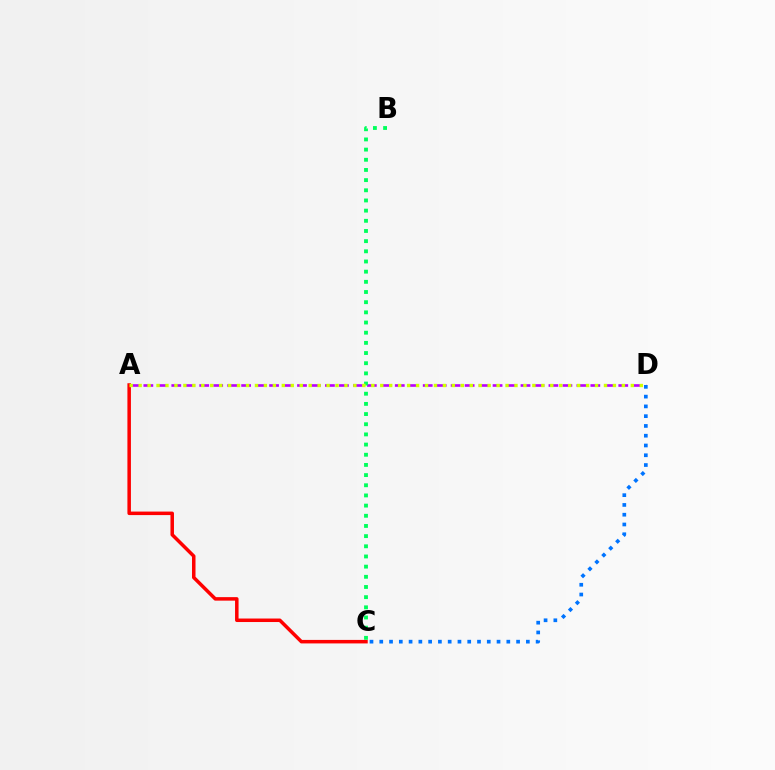{('A', 'D'): [{'color': '#b900ff', 'line_style': 'dashed', 'thickness': 1.9}, {'color': '#d1ff00', 'line_style': 'dotted', 'thickness': 2.43}], ('C', 'D'): [{'color': '#0074ff', 'line_style': 'dotted', 'thickness': 2.66}], ('B', 'C'): [{'color': '#00ff5c', 'line_style': 'dotted', 'thickness': 2.76}], ('A', 'C'): [{'color': '#ff0000', 'line_style': 'solid', 'thickness': 2.53}]}